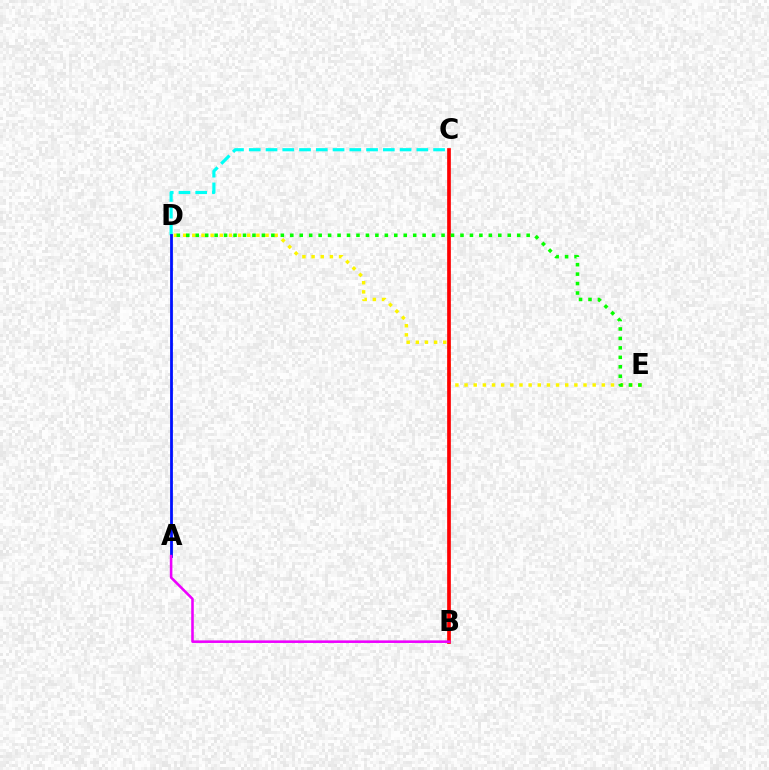{('D', 'E'): [{'color': '#fcf500', 'line_style': 'dotted', 'thickness': 2.49}, {'color': '#08ff00', 'line_style': 'dotted', 'thickness': 2.57}], ('B', 'C'): [{'color': '#ff0000', 'line_style': 'solid', 'thickness': 2.66}], ('C', 'D'): [{'color': '#00fff6', 'line_style': 'dashed', 'thickness': 2.28}], ('A', 'D'): [{'color': '#0010ff', 'line_style': 'solid', 'thickness': 2.01}], ('A', 'B'): [{'color': '#ee00ff', 'line_style': 'solid', 'thickness': 1.85}]}